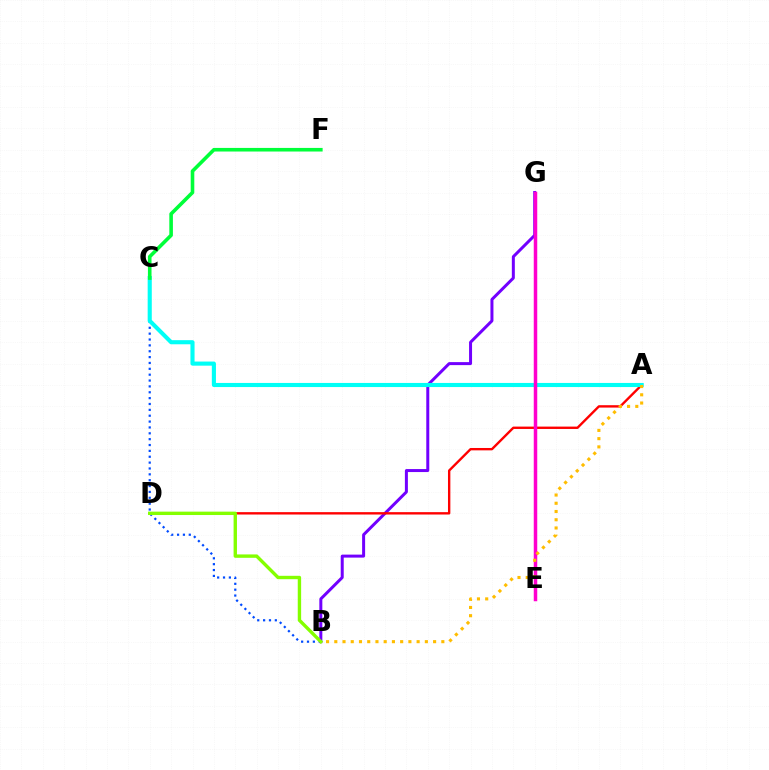{('B', 'C'): [{'color': '#004bff', 'line_style': 'dotted', 'thickness': 1.59}], ('B', 'G'): [{'color': '#7200ff', 'line_style': 'solid', 'thickness': 2.16}], ('A', 'D'): [{'color': '#ff0000', 'line_style': 'solid', 'thickness': 1.71}], ('A', 'C'): [{'color': '#00fff6', 'line_style': 'solid', 'thickness': 2.96}], ('E', 'G'): [{'color': '#ff00cf', 'line_style': 'solid', 'thickness': 2.51}], ('C', 'F'): [{'color': '#00ff39', 'line_style': 'solid', 'thickness': 2.59}], ('B', 'D'): [{'color': '#84ff00', 'line_style': 'solid', 'thickness': 2.44}], ('A', 'B'): [{'color': '#ffbd00', 'line_style': 'dotted', 'thickness': 2.24}]}